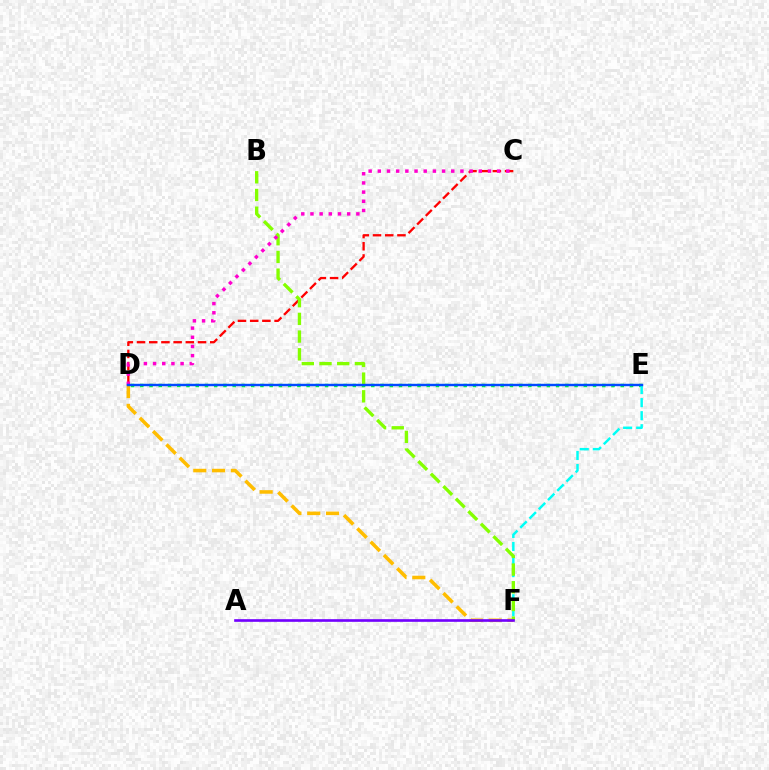{('D', 'F'): [{'color': '#ffbd00', 'line_style': 'dashed', 'thickness': 2.56}], ('C', 'D'): [{'color': '#ff0000', 'line_style': 'dashed', 'thickness': 1.66}, {'color': '#ff00cf', 'line_style': 'dotted', 'thickness': 2.49}], ('D', 'E'): [{'color': '#00ff39', 'line_style': 'dotted', 'thickness': 2.51}, {'color': '#004bff', 'line_style': 'solid', 'thickness': 1.75}], ('E', 'F'): [{'color': '#00fff6', 'line_style': 'dashed', 'thickness': 1.77}], ('B', 'F'): [{'color': '#84ff00', 'line_style': 'dashed', 'thickness': 2.4}], ('A', 'F'): [{'color': '#7200ff', 'line_style': 'solid', 'thickness': 1.91}]}